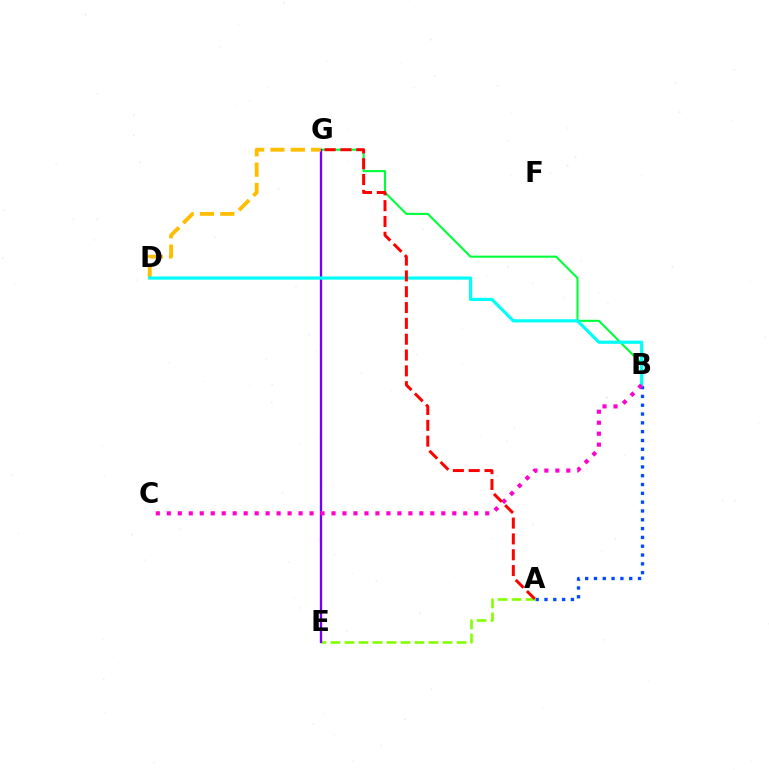{('B', 'G'): [{'color': '#00ff39', 'line_style': 'solid', 'thickness': 1.51}], ('A', 'B'): [{'color': '#004bff', 'line_style': 'dotted', 'thickness': 2.39}], ('A', 'E'): [{'color': '#84ff00', 'line_style': 'dashed', 'thickness': 1.9}], ('E', 'G'): [{'color': '#7200ff', 'line_style': 'solid', 'thickness': 1.68}], ('D', 'G'): [{'color': '#ffbd00', 'line_style': 'dashed', 'thickness': 2.77}], ('B', 'D'): [{'color': '#00fff6', 'line_style': 'solid', 'thickness': 2.3}], ('B', 'C'): [{'color': '#ff00cf', 'line_style': 'dotted', 'thickness': 2.98}], ('A', 'G'): [{'color': '#ff0000', 'line_style': 'dashed', 'thickness': 2.15}]}